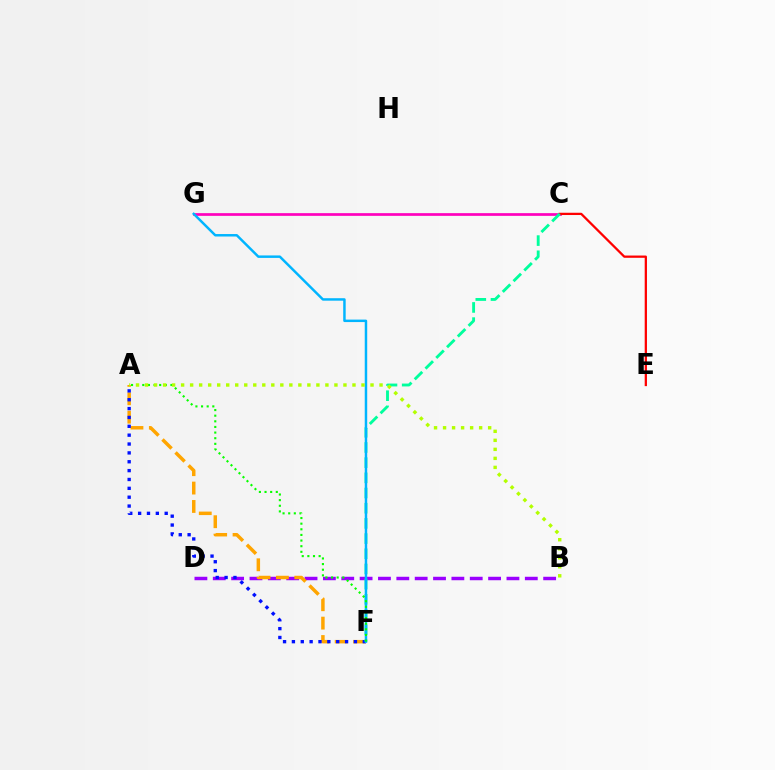{('B', 'D'): [{'color': '#9b00ff', 'line_style': 'dashed', 'thickness': 2.49}], ('C', 'G'): [{'color': '#ff00bd', 'line_style': 'solid', 'thickness': 1.95}], ('C', 'E'): [{'color': '#ff0000', 'line_style': 'solid', 'thickness': 1.63}], ('A', 'F'): [{'color': '#ffa500', 'line_style': 'dashed', 'thickness': 2.5}, {'color': '#0010ff', 'line_style': 'dotted', 'thickness': 2.41}, {'color': '#08ff00', 'line_style': 'dotted', 'thickness': 1.53}], ('C', 'F'): [{'color': '#00ff9d', 'line_style': 'dashed', 'thickness': 2.06}], ('F', 'G'): [{'color': '#00b5ff', 'line_style': 'solid', 'thickness': 1.78}], ('A', 'B'): [{'color': '#b3ff00', 'line_style': 'dotted', 'thickness': 2.45}]}